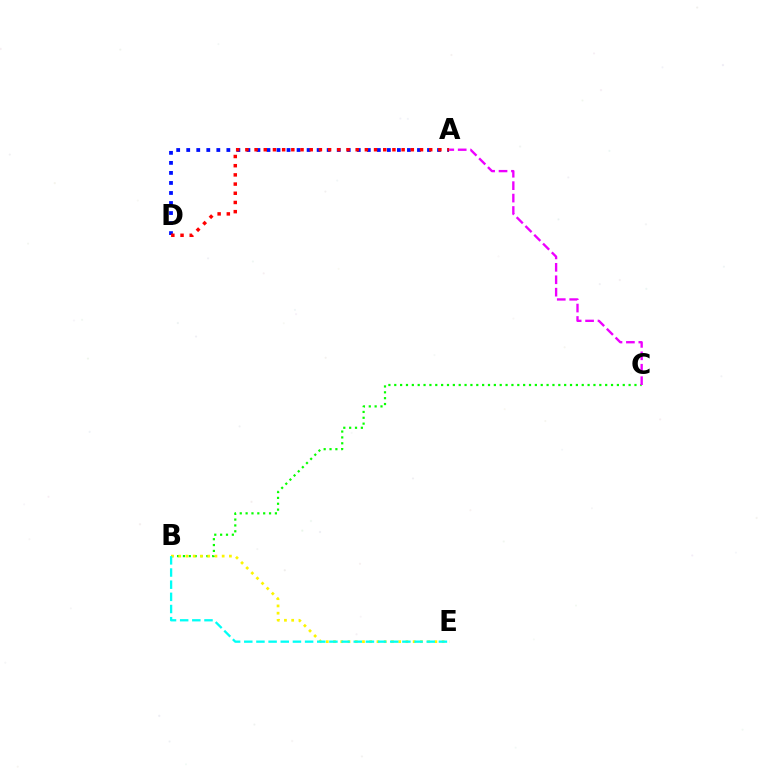{('A', 'D'): [{'color': '#0010ff', 'line_style': 'dotted', 'thickness': 2.73}, {'color': '#ff0000', 'line_style': 'dotted', 'thickness': 2.5}], ('B', 'C'): [{'color': '#08ff00', 'line_style': 'dotted', 'thickness': 1.59}], ('A', 'C'): [{'color': '#ee00ff', 'line_style': 'dashed', 'thickness': 1.69}], ('B', 'E'): [{'color': '#fcf500', 'line_style': 'dotted', 'thickness': 1.97}, {'color': '#00fff6', 'line_style': 'dashed', 'thickness': 1.65}]}